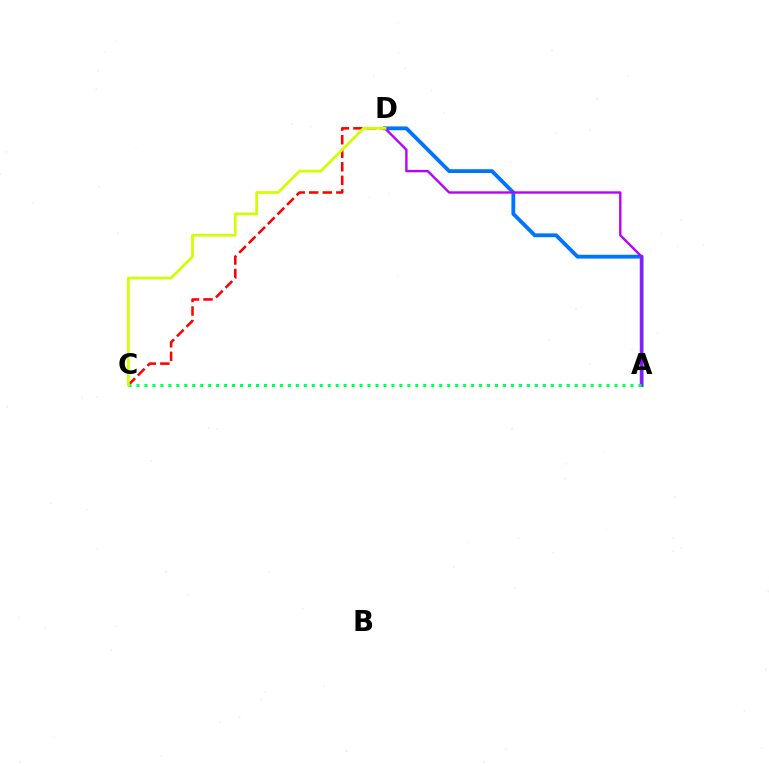{('C', 'D'): [{'color': '#ff0000', 'line_style': 'dashed', 'thickness': 1.84}, {'color': '#d1ff00', 'line_style': 'solid', 'thickness': 1.97}], ('A', 'D'): [{'color': '#0074ff', 'line_style': 'solid', 'thickness': 2.76}, {'color': '#b900ff', 'line_style': 'solid', 'thickness': 1.71}], ('A', 'C'): [{'color': '#00ff5c', 'line_style': 'dotted', 'thickness': 2.16}]}